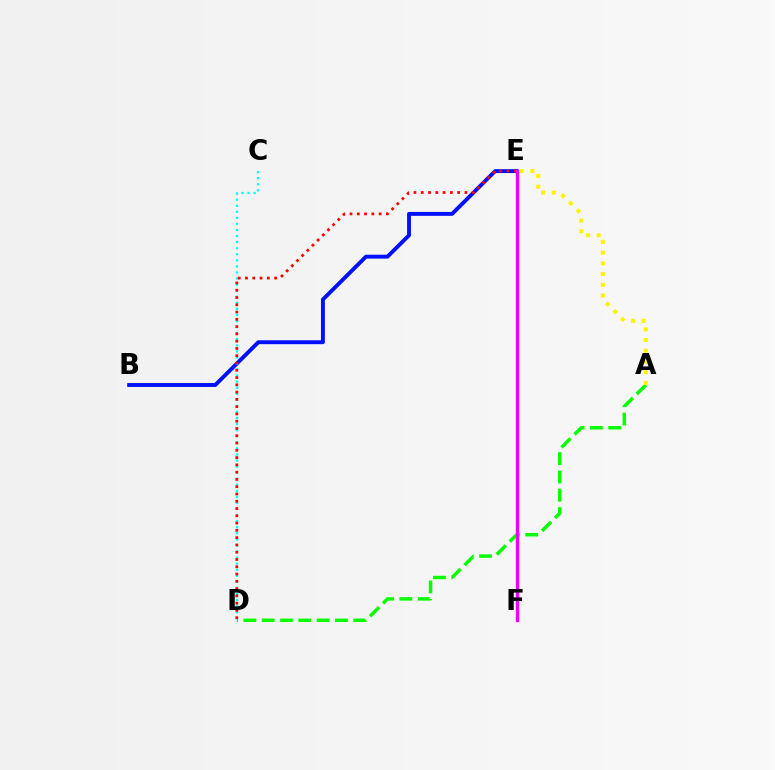{('A', 'D'): [{'color': '#08ff00', 'line_style': 'dashed', 'thickness': 2.49}], ('B', 'E'): [{'color': '#0010ff', 'line_style': 'solid', 'thickness': 2.81}], ('C', 'D'): [{'color': '#00fff6', 'line_style': 'dotted', 'thickness': 1.65}], ('A', 'E'): [{'color': '#fcf500', 'line_style': 'dotted', 'thickness': 2.91}], ('D', 'E'): [{'color': '#ff0000', 'line_style': 'dotted', 'thickness': 1.98}], ('E', 'F'): [{'color': '#ee00ff', 'line_style': 'solid', 'thickness': 2.44}]}